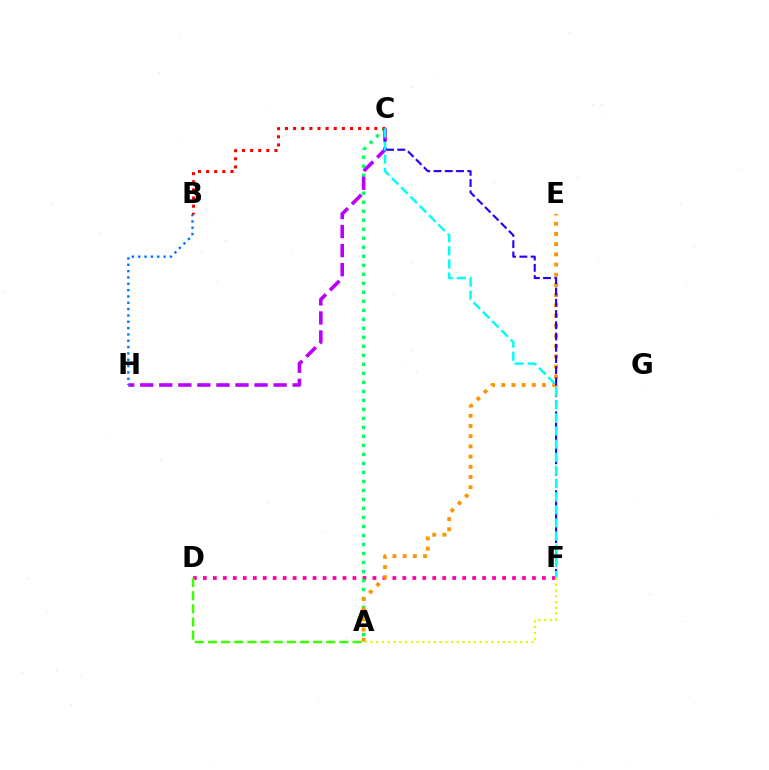{('D', 'F'): [{'color': '#ff00ac', 'line_style': 'dotted', 'thickness': 2.71}], ('A', 'C'): [{'color': '#00ff5c', 'line_style': 'dotted', 'thickness': 2.45}], ('A', 'E'): [{'color': '#ff9400', 'line_style': 'dotted', 'thickness': 2.77}], ('C', 'H'): [{'color': '#b900ff', 'line_style': 'dashed', 'thickness': 2.59}], ('C', 'F'): [{'color': '#2500ff', 'line_style': 'dashed', 'thickness': 1.53}, {'color': '#00fff6', 'line_style': 'dashed', 'thickness': 1.78}], ('A', 'F'): [{'color': '#d1ff00', 'line_style': 'dotted', 'thickness': 1.56}], ('B', 'H'): [{'color': '#0074ff', 'line_style': 'dotted', 'thickness': 1.72}], ('B', 'C'): [{'color': '#ff0000', 'line_style': 'dotted', 'thickness': 2.21}], ('A', 'D'): [{'color': '#3dff00', 'line_style': 'dashed', 'thickness': 1.79}]}